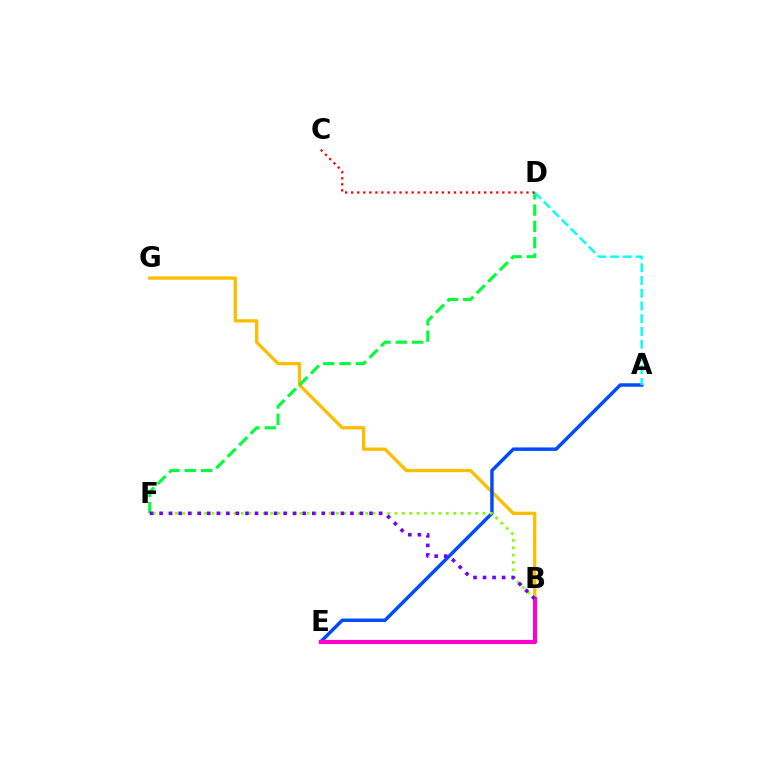{('B', 'G'): [{'color': '#ffbd00', 'line_style': 'solid', 'thickness': 2.38}], ('A', 'E'): [{'color': '#004bff', 'line_style': 'solid', 'thickness': 2.5}], ('B', 'E'): [{'color': '#ff00cf', 'line_style': 'solid', 'thickness': 2.99}], ('D', 'F'): [{'color': '#00ff39', 'line_style': 'dashed', 'thickness': 2.21}], ('A', 'D'): [{'color': '#00fff6', 'line_style': 'dashed', 'thickness': 1.73}], ('C', 'D'): [{'color': '#ff0000', 'line_style': 'dotted', 'thickness': 1.64}], ('B', 'F'): [{'color': '#84ff00', 'line_style': 'dotted', 'thickness': 1.99}, {'color': '#7200ff', 'line_style': 'dotted', 'thickness': 2.59}]}